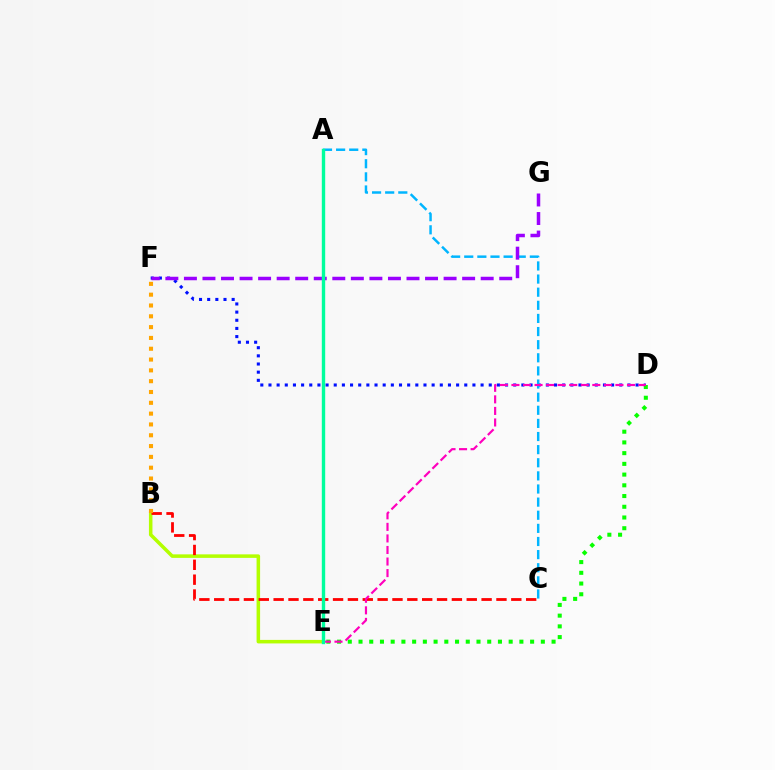{('D', 'F'): [{'color': '#0010ff', 'line_style': 'dotted', 'thickness': 2.22}], ('A', 'C'): [{'color': '#00b5ff', 'line_style': 'dashed', 'thickness': 1.78}], ('F', 'G'): [{'color': '#9b00ff', 'line_style': 'dashed', 'thickness': 2.52}], ('B', 'E'): [{'color': '#b3ff00', 'line_style': 'solid', 'thickness': 2.53}], ('D', 'E'): [{'color': '#08ff00', 'line_style': 'dotted', 'thickness': 2.91}, {'color': '#ff00bd', 'line_style': 'dashed', 'thickness': 1.57}], ('B', 'C'): [{'color': '#ff0000', 'line_style': 'dashed', 'thickness': 2.02}], ('A', 'E'): [{'color': '#00ff9d', 'line_style': 'solid', 'thickness': 2.43}], ('B', 'F'): [{'color': '#ffa500', 'line_style': 'dotted', 'thickness': 2.94}]}